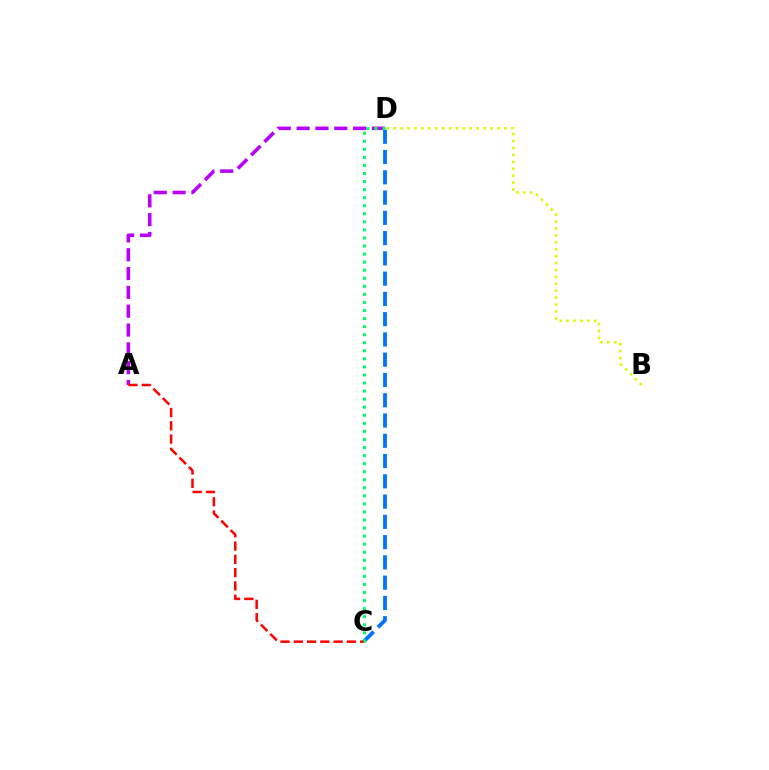{('C', 'D'): [{'color': '#0074ff', 'line_style': 'dashed', 'thickness': 2.75}, {'color': '#00ff5c', 'line_style': 'dotted', 'thickness': 2.19}], ('B', 'D'): [{'color': '#d1ff00', 'line_style': 'dotted', 'thickness': 1.88}], ('A', 'D'): [{'color': '#b900ff', 'line_style': 'dashed', 'thickness': 2.56}], ('A', 'C'): [{'color': '#ff0000', 'line_style': 'dashed', 'thickness': 1.8}]}